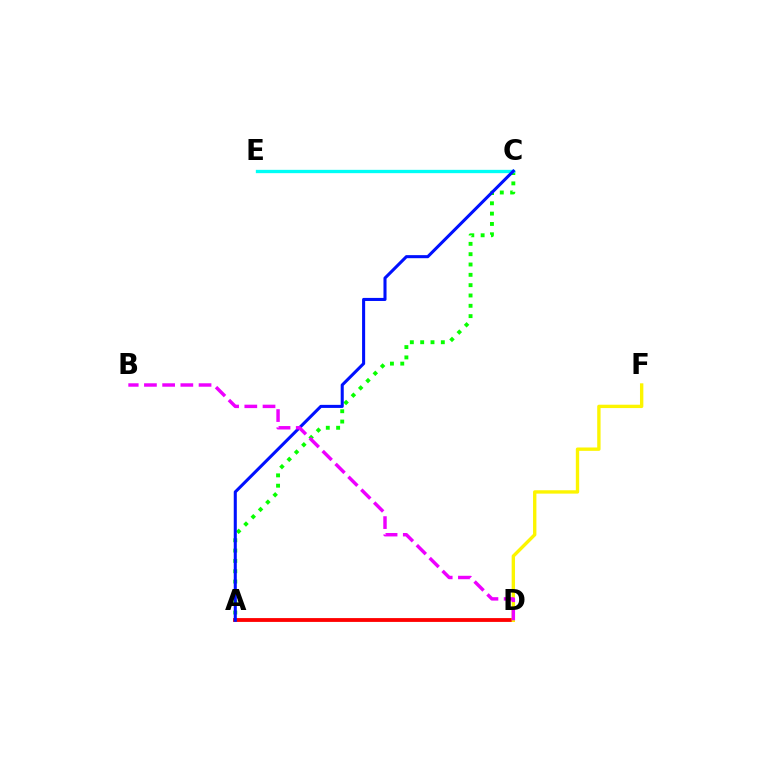{('A', 'D'): [{'color': '#ff0000', 'line_style': 'solid', 'thickness': 2.75}], ('A', 'C'): [{'color': '#08ff00', 'line_style': 'dotted', 'thickness': 2.81}, {'color': '#0010ff', 'line_style': 'solid', 'thickness': 2.2}], ('C', 'E'): [{'color': '#00fff6', 'line_style': 'solid', 'thickness': 2.39}], ('D', 'F'): [{'color': '#fcf500', 'line_style': 'solid', 'thickness': 2.42}], ('B', 'D'): [{'color': '#ee00ff', 'line_style': 'dashed', 'thickness': 2.47}]}